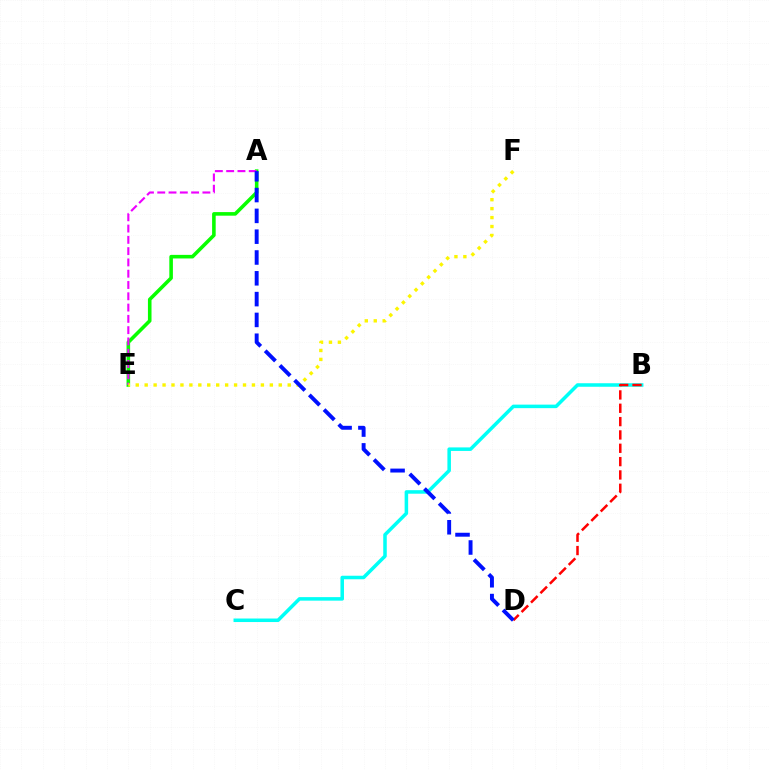{('A', 'E'): [{'color': '#08ff00', 'line_style': 'solid', 'thickness': 2.58}, {'color': '#ee00ff', 'line_style': 'dashed', 'thickness': 1.53}], ('B', 'C'): [{'color': '#00fff6', 'line_style': 'solid', 'thickness': 2.54}], ('E', 'F'): [{'color': '#fcf500', 'line_style': 'dotted', 'thickness': 2.43}], ('B', 'D'): [{'color': '#ff0000', 'line_style': 'dashed', 'thickness': 1.81}], ('A', 'D'): [{'color': '#0010ff', 'line_style': 'dashed', 'thickness': 2.83}]}